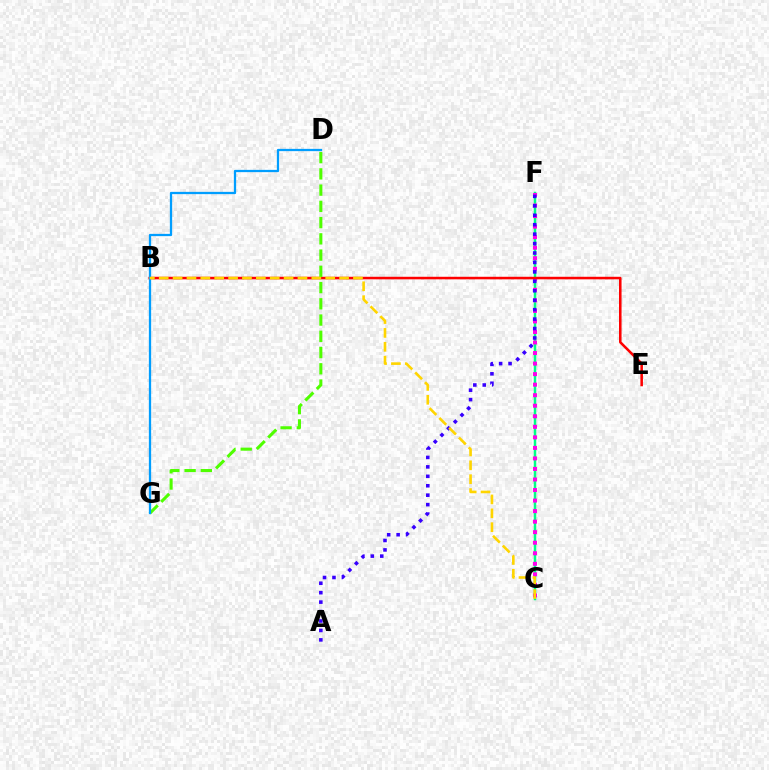{('C', 'F'): [{'color': '#00ff86', 'line_style': 'solid', 'thickness': 1.78}, {'color': '#ff00ed', 'line_style': 'dotted', 'thickness': 2.86}], ('B', 'E'): [{'color': '#ff0000', 'line_style': 'solid', 'thickness': 1.83}], ('D', 'G'): [{'color': '#4fff00', 'line_style': 'dashed', 'thickness': 2.21}, {'color': '#009eff', 'line_style': 'solid', 'thickness': 1.64}], ('A', 'F'): [{'color': '#3700ff', 'line_style': 'dotted', 'thickness': 2.57}], ('B', 'C'): [{'color': '#ffd500', 'line_style': 'dashed', 'thickness': 1.88}]}